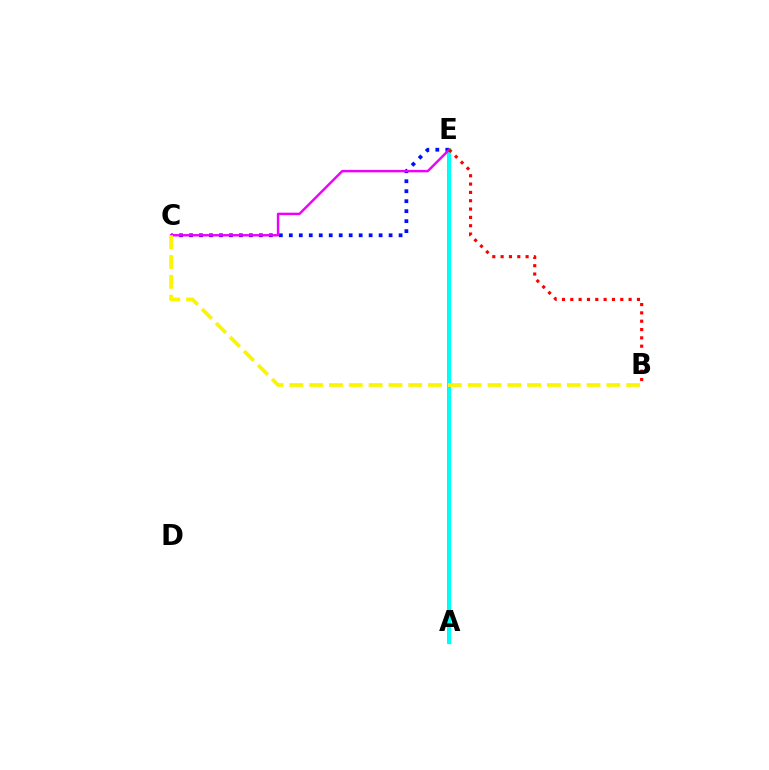{('A', 'E'): [{'color': '#08ff00', 'line_style': 'solid', 'thickness': 2.58}, {'color': '#00fff6', 'line_style': 'solid', 'thickness': 2.38}], ('C', 'E'): [{'color': '#0010ff', 'line_style': 'dotted', 'thickness': 2.71}, {'color': '#ee00ff', 'line_style': 'solid', 'thickness': 1.76}], ('B', 'E'): [{'color': '#ff0000', 'line_style': 'dotted', 'thickness': 2.26}], ('B', 'C'): [{'color': '#fcf500', 'line_style': 'dashed', 'thickness': 2.69}]}